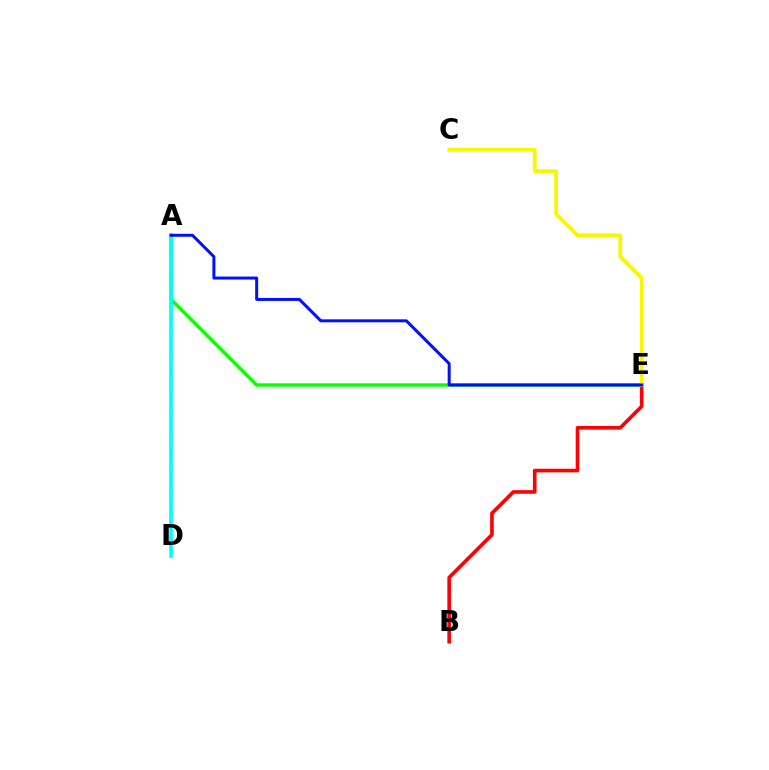{('B', 'E'): [{'color': '#ff0000', 'line_style': 'solid', 'thickness': 2.61}], ('A', 'D'): [{'color': '#ee00ff', 'line_style': 'dotted', 'thickness': 1.68}, {'color': '#00fff6', 'line_style': 'solid', 'thickness': 2.62}], ('A', 'E'): [{'color': '#08ff00', 'line_style': 'solid', 'thickness': 2.43}, {'color': '#0010ff', 'line_style': 'solid', 'thickness': 2.15}], ('C', 'E'): [{'color': '#fcf500', 'line_style': 'solid', 'thickness': 2.72}]}